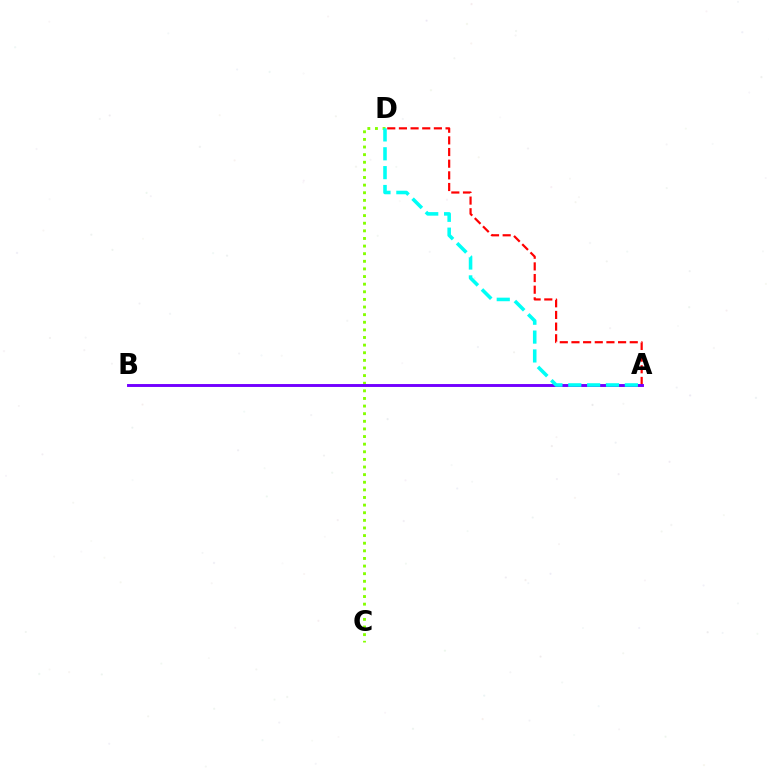{('C', 'D'): [{'color': '#84ff00', 'line_style': 'dotted', 'thickness': 2.07}], ('A', 'D'): [{'color': '#ff0000', 'line_style': 'dashed', 'thickness': 1.58}, {'color': '#00fff6', 'line_style': 'dashed', 'thickness': 2.56}], ('A', 'B'): [{'color': '#7200ff', 'line_style': 'solid', 'thickness': 2.1}]}